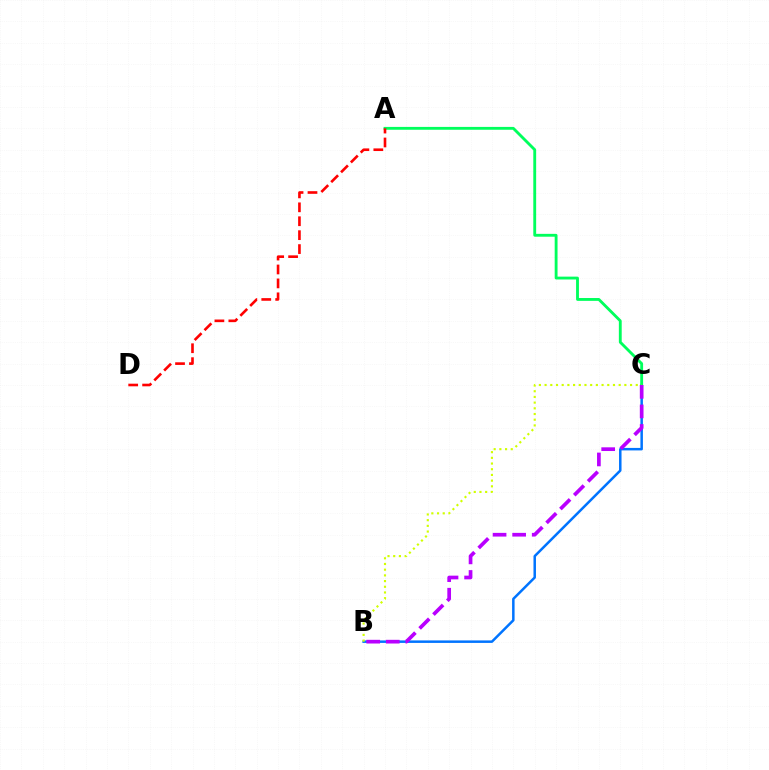{('B', 'C'): [{'color': '#0074ff', 'line_style': 'solid', 'thickness': 1.8}, {'color': '#d1ff00', 'line_style': 'dotted', 'thickness': 1.55}, {'color': '#b900ff', 'line_style': 'dashed', 'thickness': 2.66}], ('A', 'C'): [{'color': '#00ff5c', 'line_style': 'solid', 'thickness': 2.05}], ('A', 'D'): [{'color': '#ff0000', 'line_style': 'dashed', 'thickness': 1.89}]}